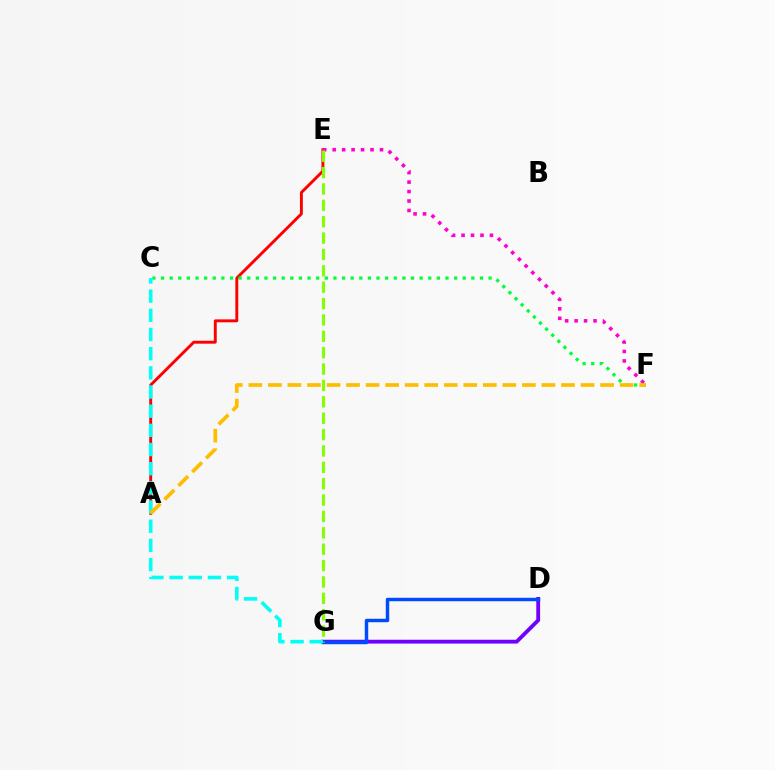{('A', 'E'): [{'color': '#ff0000', 'line_style': 'solid', 'thickness': 2.1}], ('D', 'G'): [{'color': '#7200ff', 'line_style': 'solid', 'thickness': 2.76}, {'color': '#004bff', 'line_style': 'solid', 'thickness': 2.49}], ('C', 'F'): [{'color': '#00ff39', 'line_style': 'dotted', 'thickness': 2.34}], ('E', 'F'): [{'color': '#ff00cf', 'line_style': 'dotted', 'thickness': 2.57}], ('C', 'G'): [{'color': '#00fff6', 'line_style': 'dashed', 'thickness': 2.6}], ('E', 'G'): [{'color': '#84ff00', 'line_style': 'dashed', 'thickness': 2.22}], ('A', 'F'): [{'color': '#ffbd00', 'line_style': 'dashed', 'thickness': 2.65}]}